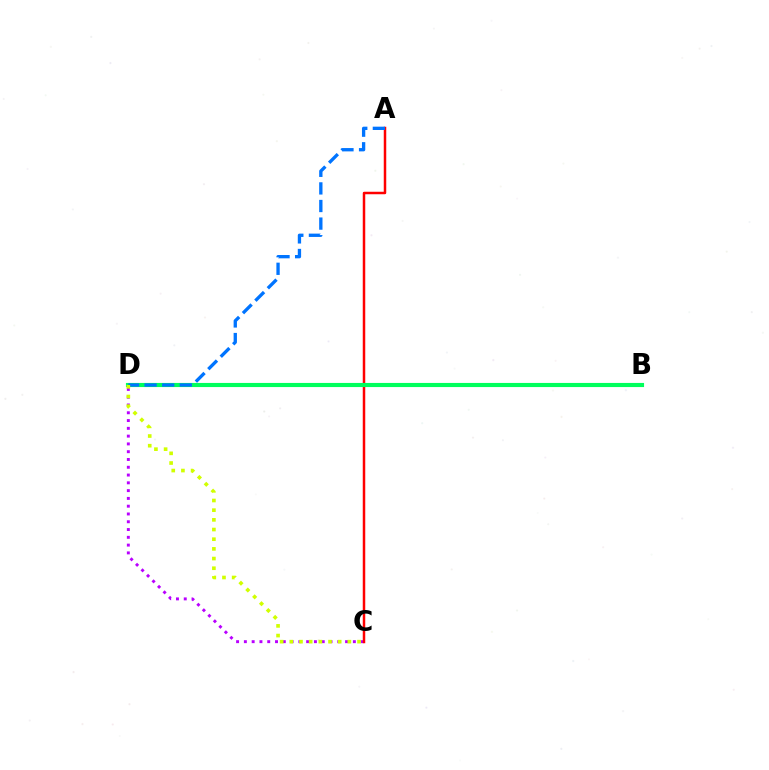{('C', 'D'): [{'color': '#b900ff', 'line_style': 'dotted', 'thickness': 2.12}, {'color': '#d1ff00', 'line_style': 'dotted', 'thickness': 2.63}], ('A', 'C'): [{'color': '#ff0000', 'line_style': 'solid', 'thickness': 1.8}], ('B', 'D'): [{'color': '#00ff5c', 'line_style': 'solid', 'thickness': 2.97}], ('A', 'D'): [{'color': '#0074ff', 'line_style': 'dashed', 'thickness': 2.39}]}